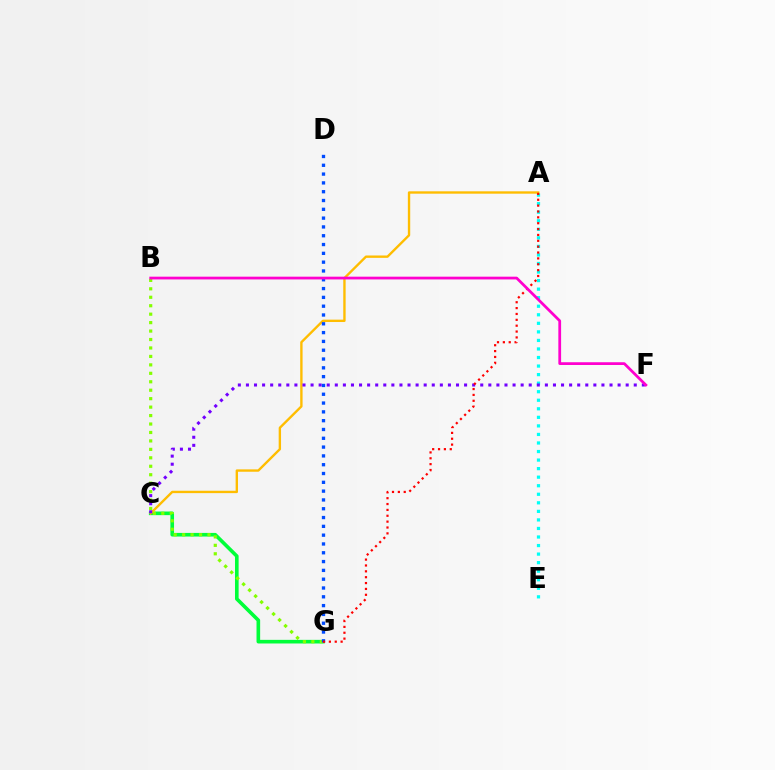{('C', 'G'): [{'color': '#00ff39', 'line_style': 'solid', 'thickness': 2.61}], ('A', 'E'): [{'color': '#00fff6', 'line_style': 'dotted', 'thickness': 2.32}], ('B', 'G'): [{'color': '#84ff00', 'line_style': 'dotted', 'thickness': 2.3}], ('A', 'C'): [{'color': '#ffbd00', 'line_style': 'solid', 'thickness': 1.7}], ('C', 'F'): [{'color': '#7200ff', 'line_style': 'dotted', 'thickness': 2.2}], ('D', 'G'): [{'color': '#004bff', 'line_style': 'dotted', 'thickness': 2.39}], ('A', 'G'): [{'color': '#ff0000', 'line_style': 'dotted', 'thickness': 1.59}], ('B', 'F'): [{'color': '#ff00cf', 'line_style': 'solid', 'thickness': 1.98}]}